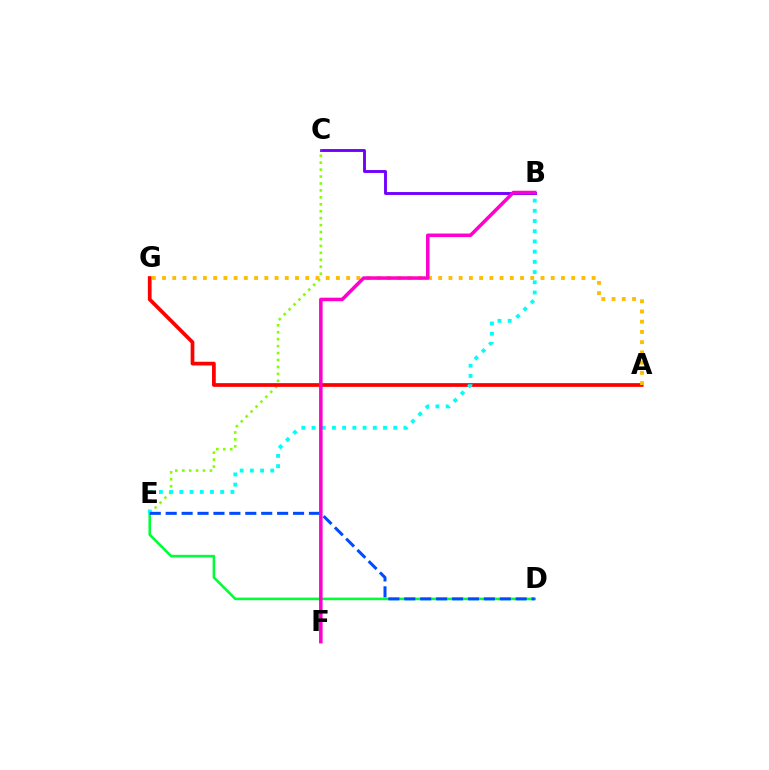{('B', 'C'): [{'color': '#7200ff', 'line_style': 'solid', 'thickness': 2.09}], ('C', 'E'): [{'color': '#84ff00', 'line_style': 'dotted', 'thickness': 1.88}], ('A', 'G'): [{'color': '#ff0000', 'line_style': 'solid', 'thickness': 2.68}, {'color': '#ffbd00', 'line_style': 'dotted', 'thickness': 2.78}], ('D', 'E'): [{'color': '#00ff39', 'line_style': 'solid', 'thickness': 1.86}, {'color': '#004bff', 'line_style': 'dashed', 'thickness': 2.16}], ('B', 'E'): [{'color': '#00fff6', 'line_style': 'dotted', 'thickness': 2.77}], ('B', 'F'): [{'color': '#ff00cf', 'line_style': 'solid', 'thickness': 2.54}]}